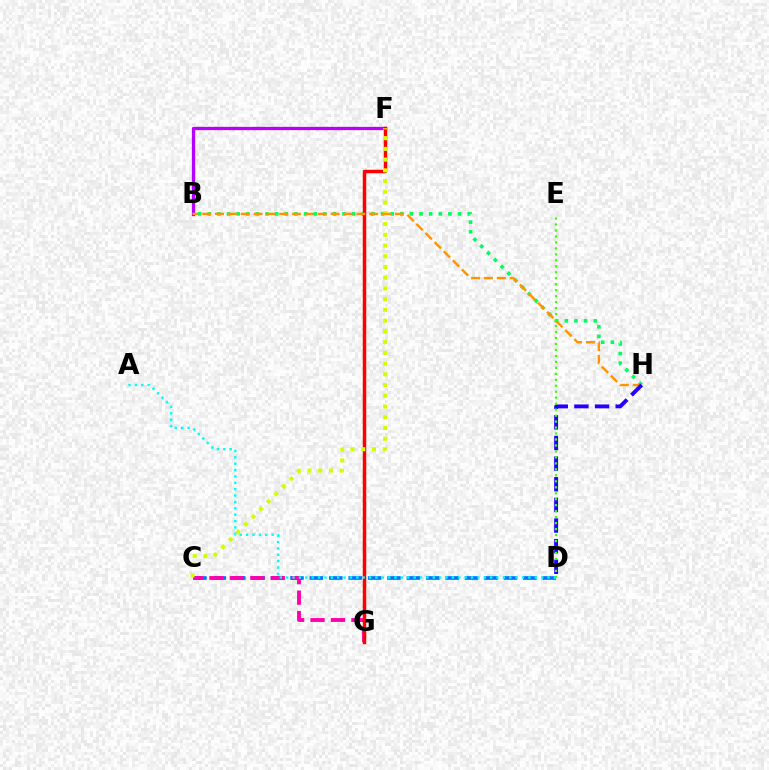{('C', 'D'): [{'color': '#0074ff', 'line_style': 'dashed', 'thickness': 2.64}], ('B', 'F'): [{'color': '#b900ff', 'line_style': 'solid', 'thickness': 2.36}], ('B', 'H'): [{'color': '#00ff5c', 'line_style': 'dotted', 'thickness': 2.62}, {'color': '#ff9400', 'line_style': 'dashed', 'thickness': 1.75}], ('C', 'G'): [{'color': '#ff00ac', 'line_style': 'dashed', 'thickness': 2.78}], ('F', 'G'): [{'color': '#ff0000', 'line_style': 'solid', 'thickness': 2.52}], ('C', 'F'): [{'color': '#d1ff00', 'line_style': 'dotted', 'thickness': 2.92}], ('A', 'D'): [{'color': '#00fff6', 'line_style': 'dotted', 'thickness': 1.73}], ('D', 'H'): [{'color': '#2500ff', 'line_style': 'dashed', 'thickness': 2.8}], ('D', 'E'): [{'color': '#3dff00', 'line_style': 'dotted', 'thickness': 1.62}]}